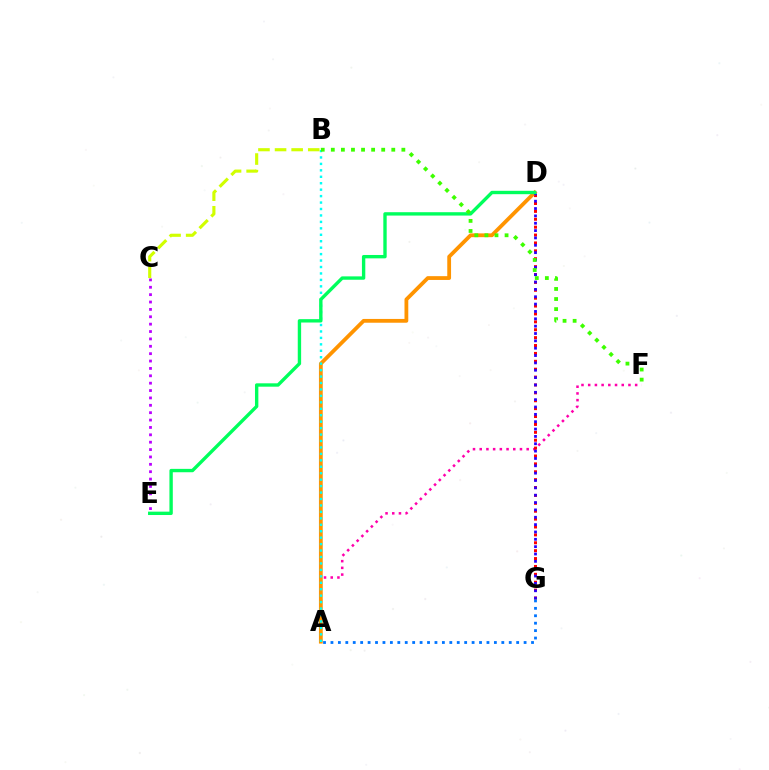{('A', 'F'): [{'color': '#ff00ac', 'line_style': 'dotted', 'thickness': 1.82}], ('D', 'G'): [{'color': '#ff0000', 'line_style': 'dotted', 'thickness': 2.14}, {'color': '#2500ff', 'line_style': 'dotted', 'thickness': 2.0}], ('C', 'E'): [{'color': '#b900ff', 'line_style': 'dotted', 'thickness': 2.0}], ('A', 'D'): [{'color': '#ff9400', 'line_style': 'solid', 'thickness': 2.73}], ('A', 'B'): [{'color': '#00fff6', 'line_style': 'dotted', 'thickness': 1.75}], ('B', 'C'): [{'color': '#d1ff00', 'line_style': 'dashed', 'thickness': 2.25}], ('D', 'E'): [{'color': '#00ff5c', 'line_style': 'solid', 'thickness': 2.43}], ('A', 'G'): [{'color': '#0074ff', 'line_style': 'dotted', 'thickness': 2.02}], ('B', 'F'): [{'color': '#3dff00', 'line_style': 'dotted', 'thickness': 2.74}]}